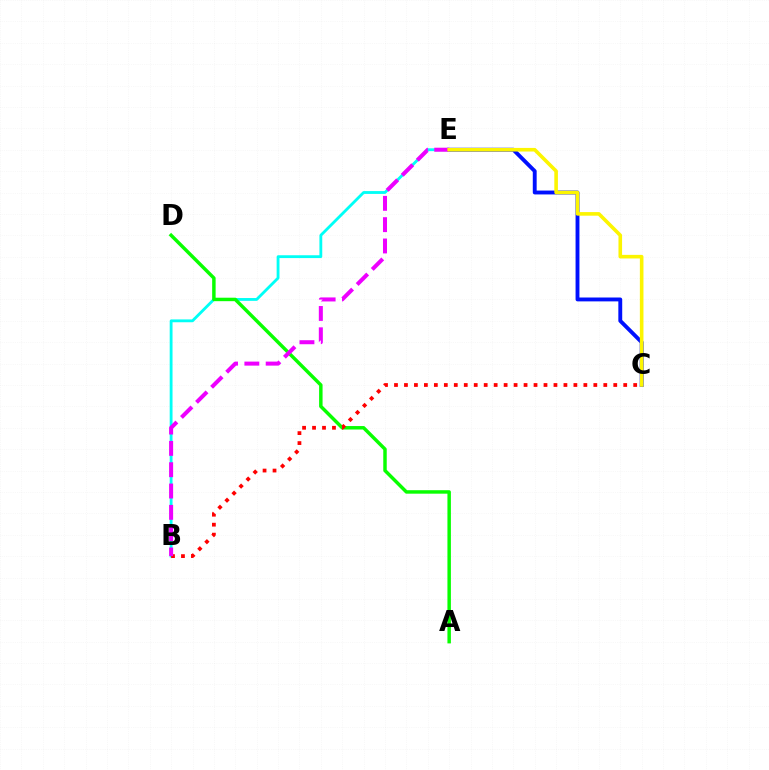{('B', 'E'): [{'color': '#00fff6', 'line_style': 'solid', 'thickness': 2.04}, {'color': '#ee00ff', 'line_style': 'dashed', 'thickness': 2.9}], ('C', 'E'): [{'color': '#0010ff', 'line_style': 'solid', 'thickness': 2.79}, {'color': '#fcf500', 'line_style': 'solid', 'thickness': 2.59}], ('A', 'D'): [{'color': '#08ff00', 'line_style': 'solid', 'thickness': 2.49}], ('B', 'C'): [{'color': '#ff0000', 'line_style': 'dotted', 'thickness': 2.71}]}